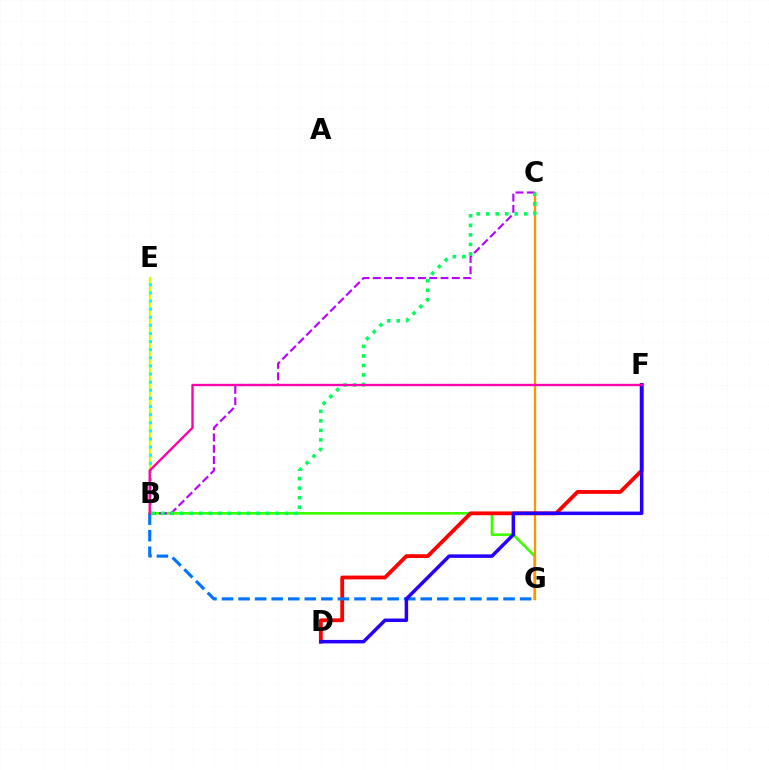{('B', 'G'): [{'color': '#3dff00', 'line_style': 'solid', 'thickness': 1.92}, {'color': '#0074ff', 'line_style': 'dashed', 'thickness': 2.25}], ('C', 'G'): [{'color': '#ff9400', 'line_style': 'solid', 'thickness': 1.66}], ('B', 'C'): [{'color': '#b900ff', 'line_style': 'dashed', 'thickness': 1.53}, {'color': '#00ff5c', 'line_style': 'dotted', 'thickness': 2.59}], ('B', 'E'): [{'color': '#d1ff00', 'line_style': 'solid', 'thickness': 1.65}, {'color': '#00fff6', 'line_style': 'dotted', 'thickness': 2.2}], ('D', 'F'): [{'color': '#ff0000', 'line_style': 'solid', 'thickness': 2.74}, {'color': '#2500ff', 'line_style': 'solid', 'thickness': 2.52}], ('B', 'F'): [{'color': '#ff00ac', 'line_style': 'solid', 'thickness': 1.69}]}